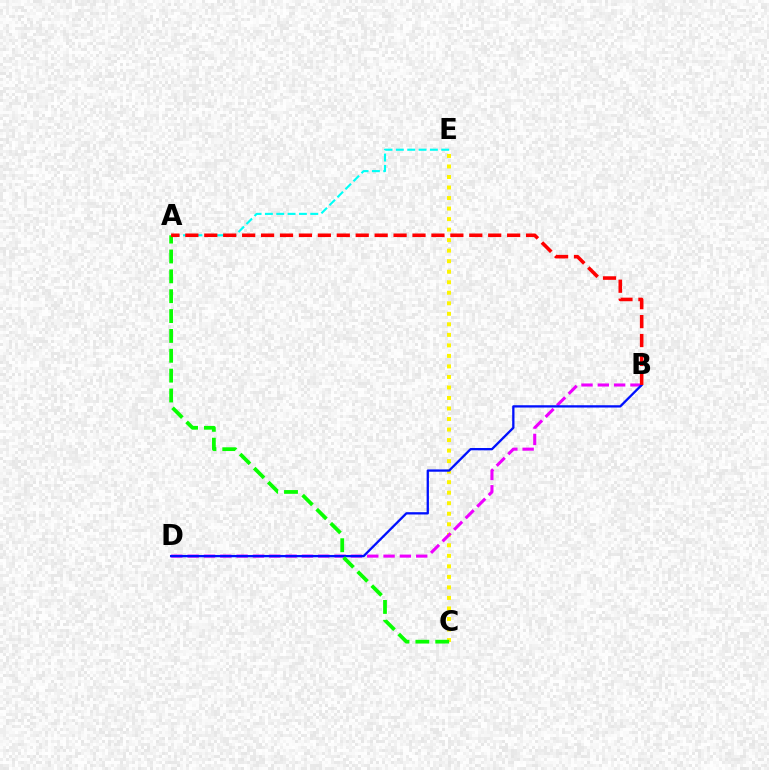{('C', 'E'): [{'color': '#fcf500', 'line_style': 'dotted', 'thickness': 2.86}], ('B', 'D'): [{'color': '#ee00ff', 'line_style': 'dashed', 'thickness': 2.22}, {'color': '#0010ff', 'line_style': 'solid', 'thickness': 1.66}], ('A', 'E'): [{'color': '#00fff6', 'line_style': 'dashed', 'thickness': 1.54}], ('A', 'C'): [{'color': '#08ff00', 'line_style': 'dashed', 'thickness': 2.7}], ('A', 'B'): [{'color': '#ff0000', 'line_style': 'dashed', 'thickness': 2.57}]}